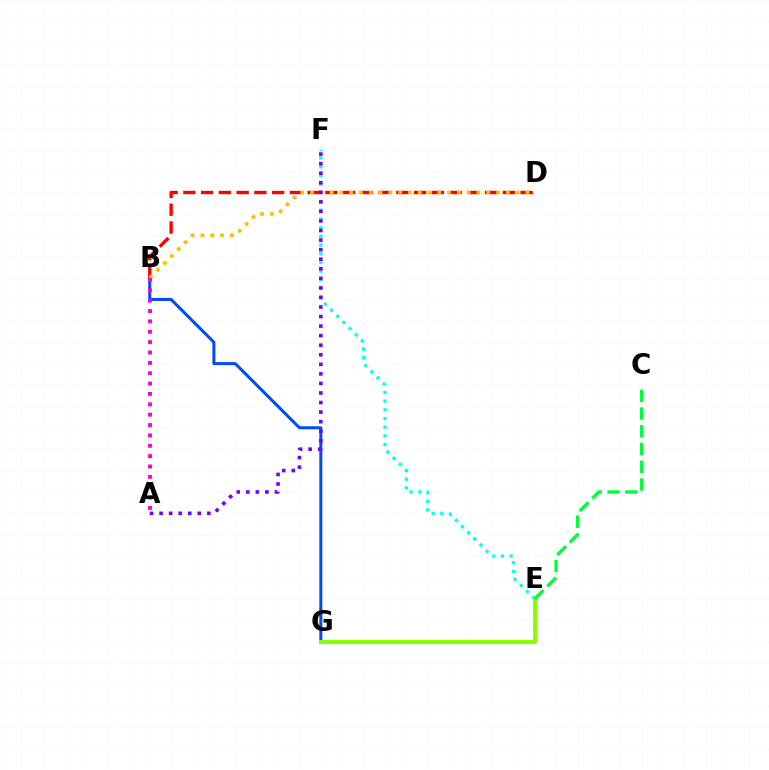{('B', 'G'): [{'color': '#004bff', 'line_style': 'solid', 'thickness': 2.17}], ('B', 'D'): [{'color': '#ff0000', 'line_style': 'dashed', 'thickness': 2.41}, {'color': '#ffbd00', 'line_style': 'dotted', 'thickness': 2.66}], ('E', 'F'): [{'color': '#00fff6', 'line_style': 'dotted', 'thickness': 2.36}], ('A', 'B'): [{'color': '#ff00cf', 'line_style': 'dotted', 'thickness': 2.82}], ('E', 'G'): [{'color': '#84ff00', 'line_style': 'solid', 'thickness': 2.81}], ('C', 'E'): [{'color': '#00ff39', 'line_style': 'dashed', 'thickness': 2.41}], ('A', 'F'): [{'color': '#7200ff', 'line_style': 'dotted', 'thickness': 2.6}]}